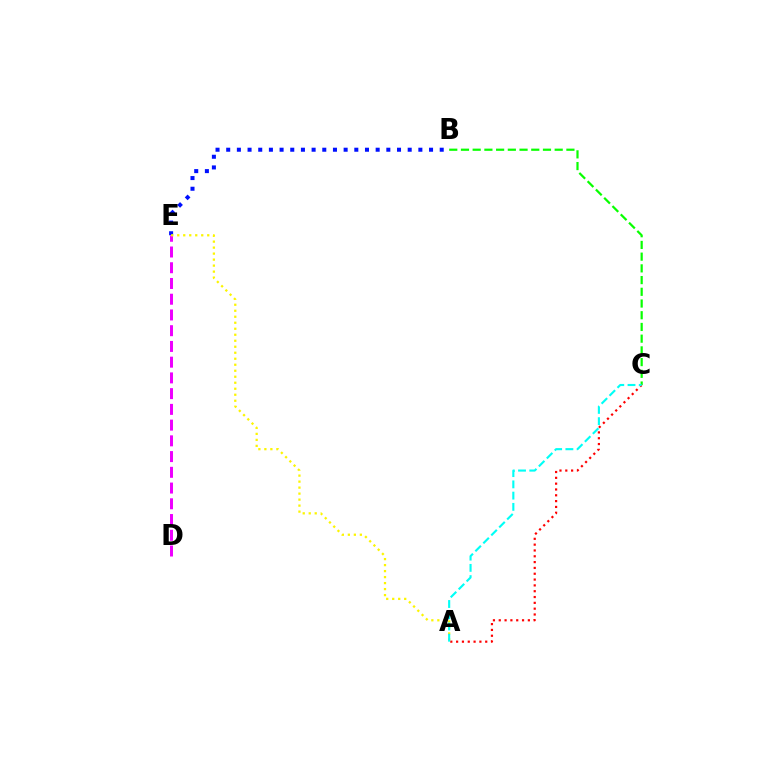{('B', 'E'): [{'color': '#0010ff', 'line_style': 'dotted', 'thickness': 2.9}], ('B', 'C'): [{'color': '#08ff00', 'line_style': 'dashed', 'thickness': 1.59}], ('D', 'E'): [{'color': '#ee00ff', 'line_style': 'dashed', 'thickness': 2.14}], ('A', 'C'): [{'color': '#ff0000', 'line_style': 'dotted', 'thickness': 1.58}, {'color': '#00fff6', 'line_style': 'dashed', 'thickness': 1.53}], ('A', 'E'): [{'color': '#fcf500', 'line_style': 'dotted', 'thickness': 1.63}]}